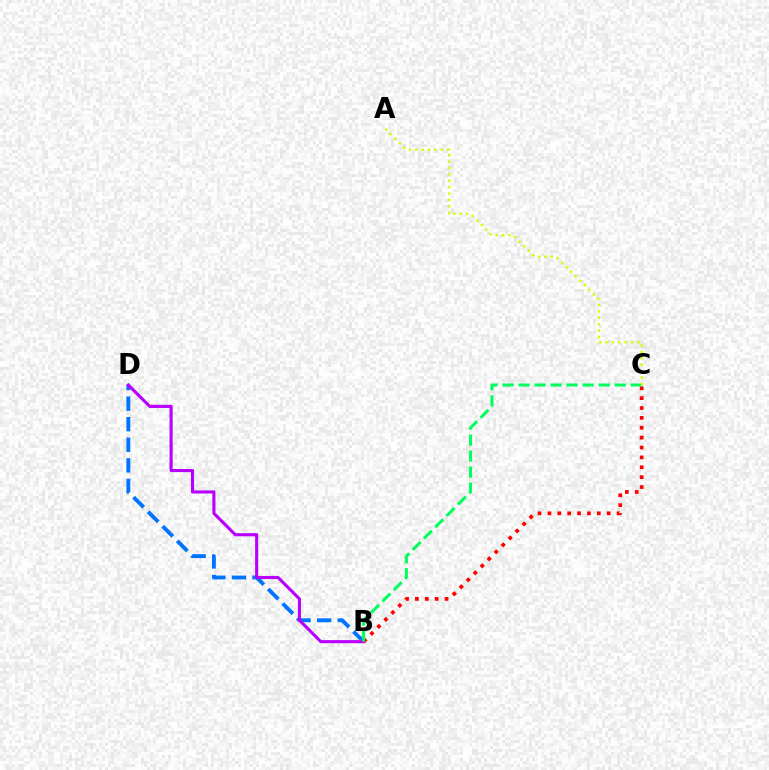{('B', 'D'): [{'color': '#0074ff', 'line_style': 'dashed', 'thickness': 2.8}, {'color': '#b900ff', 'line_style': 'solid', 'thickness': 2.23}], ('B', 'C'): [{'color': '#ff0000', 'line_style': 'dotted', 'thickness': 2.68}, {'color': '#00ff5c', 'line_style': 'dashed', 'thickness': 2.18}], ('A', 'C'): [{'color': '#d1ff00', 'line_style': 'dotted', 'thickness': 1.74}]}